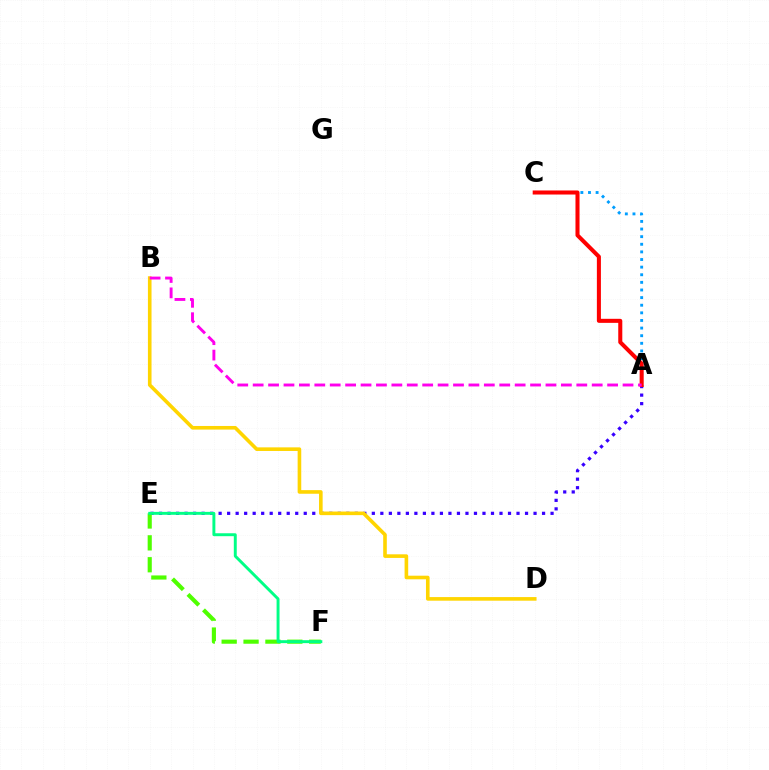{('A', 'C'): [{'color': '#009eff', 'line_style': 'dotted', 'thickness': 2.07}, {'color': '#ff0000', 'line_style': 'solid', 'thickness': 2.91}], ('A', 'E'): [{'color': '#3700ff', 'line_style': 'dotted', 'thickness': 2.31}], ('B', 'D'): [{'color': '#ffd500', 'line_style': 'solid', 'thickness': 2.6}], ('A', 'B'): [{'color': '#ff00ed', 'line_style': 'dashed', 'thickness': 2.09}], ('E', 'F'): [{'color': '#4fff00', 'line_style': 'dashed', 'thickness': 2.97}, {'color': '#00ff86', 'line_style': 'solid', 'thickness': 2.11}]}